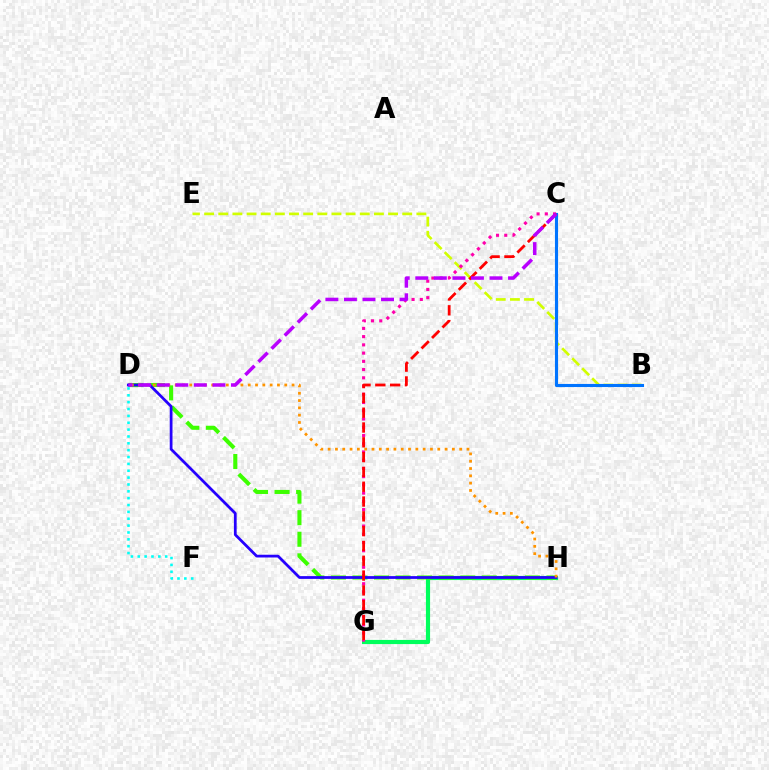{('G', 'H'): [{'color': '#00ff5c', 'line_style': 'solid', 'thickness': 2.99}], ('B', 'E'): [{'color': '#d1ff00', 'line_style': 'dashed', 'thickness': 1.92}], ('B', 'C'): [{'color': '#0074ff', 'line_style': 'solid', 'thickness': 2.24}], ('D', 'H'): [{'color': '#3dff00', 'line_style': 'dashed', 'thickness': 2.93}, {'color': '#2500ff', 'line_style': 'solid', 'thickness': 1.98}, {'color': '#ff9400', 'line_style': 'dotted', 'thickness': 1.99}], ('C', 'G'): [{'color': '#ff00ac', 'line_style': 'dotted', 'thickness': 2.24}, {'color': '#ff0000', 'line_style': 'dashed', 'thickness': 2.01}], ('D', 'F'): [{'color': '#00fff6', 'line_style': 'dotted', 'thickness': 1.86}], ('C', 'D'): [{'color': '#b900ff', 'line_style': 'dashed', 'thickness': 2.52}]}